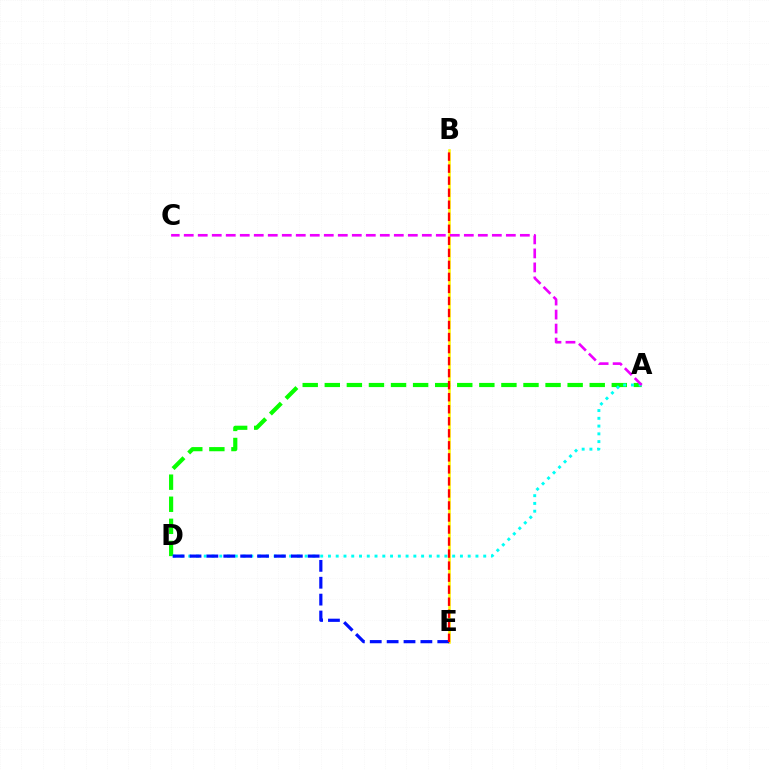{('A', 'D'): [{'color': '#08ff00', 'line_style': 'dashed', 'thickness': 3.0}, {'color': '#00fff6', 'line_style': 'dotted', 'thickness': 2.11}], ('B', 'E'): [{'color': '#fcf500', 'line_style': 'solid', 'thickness': 1.82}, {'color': '#ff0000', 'line_style': 'dashed', 'thickness': 1.63}], ('D', 'E'): [{'color': '#0010ff', 'line_style': 'dashed', 'thickness': 2.29}], ('A', 'C'): [{'color': '#ee00ff', 'line_style': 'dashed', 'thickness': 1.9}]}